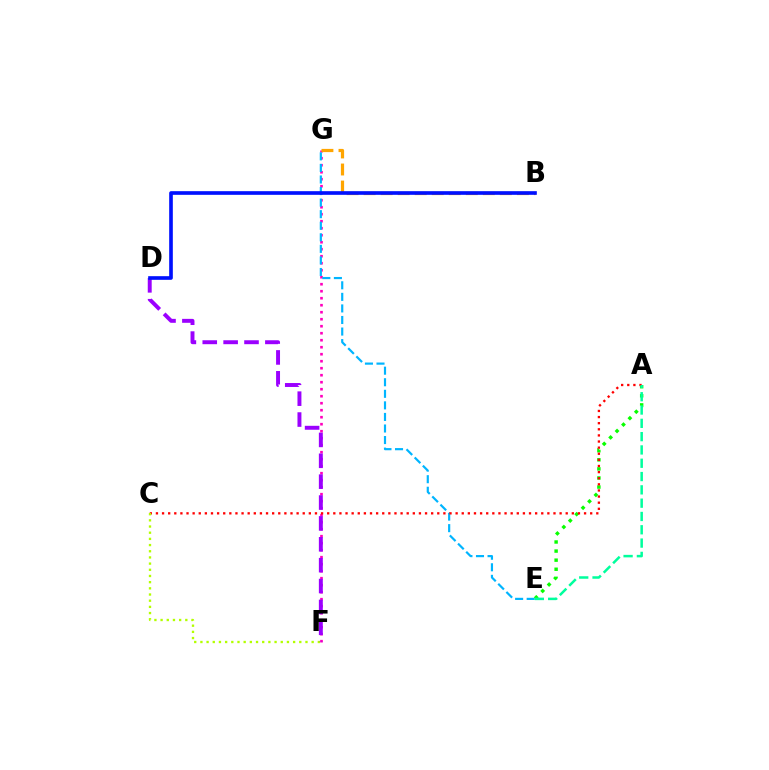{('F', 'G'): [{'color': '#ff00bd', 'line_style': 'dotted', 'thickness': 1.9}], ('E', 'G'): [{'color': '#00b5ff', 'line_style': 'dashed', 'thickness': 1.57}], ('A', 'E'): [{'color': '#08ff00', 'line_style': 'dotted', 'thickness': 2.47}, {'color': '#00ff9d', 'line_style': 'dashed', 'thickness': 1.81}], ('A', 'C'): [{'color': '#ff0000', 'line_style': 'dotted', 'thickness': 1.66}], ('C', 'F'): [{'color': '#b3ff00', 'line_style': 'dotted', 'thickness': 1.68}], ('B', 'G'): [{'color': '#ffa500', 'line_style': 'dashed', 'thickness': 2.31}], ('D', 'F'): [{'color': '#9b00ff', 'line_style': 'dashed', 'thickness': 2.84}], ('B', 'D'): [{'color': '#0010ff', 'line_style': 'solid', 'thickness': 2.63}]}